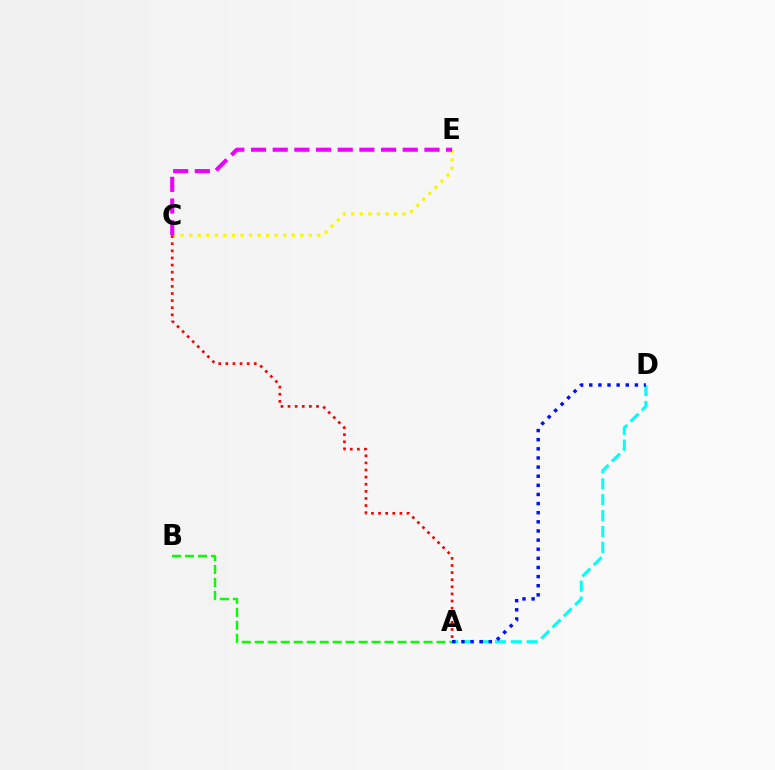{('A', 'D'): [{'color': '#00fff6', 'line_style': 'dashed', 'thickness': 2.16}, {'color': '#0010ff', 'line_style': 'dotted', 'thickness': 2.48}], ('C', 'E'): [{'color': '#fcf500', 'line_style': 'dotted', 'thickness': 2.32}, {'color': '#ee00ff', 'line_style': 'dashed', 'thickness': 2.94}], ('A', 'B'): [{'color': '#08ff00', 'line_style': 'dashed', 'thickness': 1.76}], ('A', 'C'): [{'color': '#ff0000', 'line_style': 'dotted', 'thickness': 1.93}]}